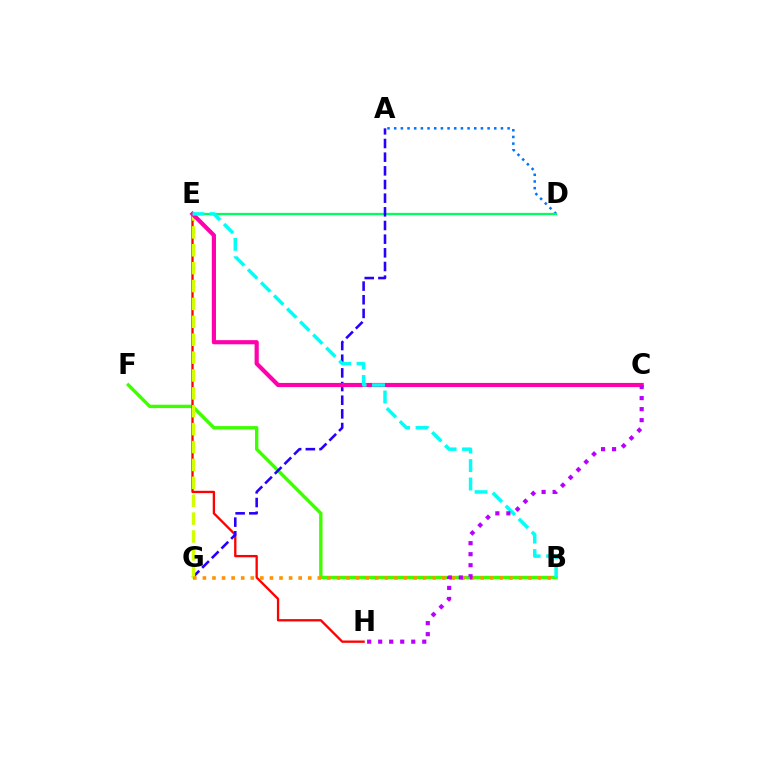{('A', 'D'): [{'color': '#0074ff', 'line_style': 'dotted', 'thickness': 1.81}], ('B', 'F'): [{'color': '#3dff00', 'line_style': 'solid', 'thickness': 2.43}], ('D', 'E'): [{'color': '#00ff5c', 'line_style': 'solid', 'thickness': 1.65}], ('E', 'H'): [{'color': '#ff0000', 'line_style': 'solid', 'thickness': 1.67}], ('A', 'G'): [{'color': '#2500ff', 'line_style': 'dashed', 'thickness': 1.86}], ('E', 'G'): [{'color': '#d1ff00', 'line_style': 'dashed', 'thickness': 2.43}], ('B', 'G'): [{'color': '#ff9400', 'line_style': 'dotted', 'thickness': 2.6}], ('C', 'E'): [{'color': '#ff00ac', 'line_style': 'solid', 'thickness': 3.0}], ('B', 'E'): [{'color': '#00fff6', 'line_style': 'dashed', 'thickness': 2.51}], ('C', 'H'): [{'color': '#b900ff', 'line_style': 'dotted', 'thickness': 2.99}]}